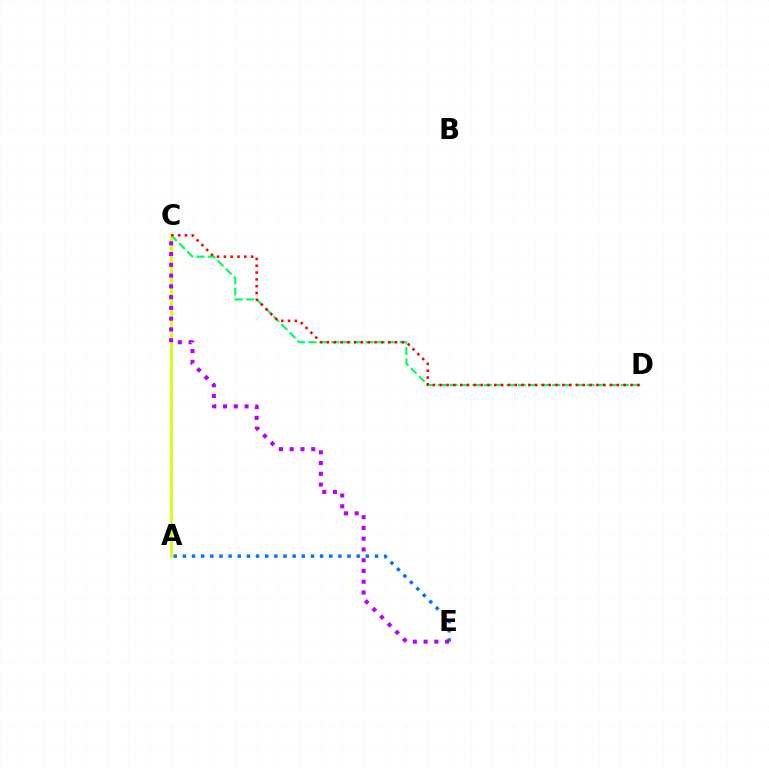{('A', 'E'): [{'color': '#0074ff', 'line_style': 'dotted', 'thickness': 2.49}], ('C', 'D'): [{'color': '#00ff5c', 'line_style': 'dashed', 'thickness': 1.55}, {'color': '#ff0000', 'line_style': 'dotted', 'thickness': 1.85}], ('A', 'C'): [{'color': '#d1ff00', 'line_style': 'solid', 'thickness': 1.88}], ('C', 'E'): [{'color': '#b900ff', 'line_style': 'dotted', 'thickness': 2.92}]}